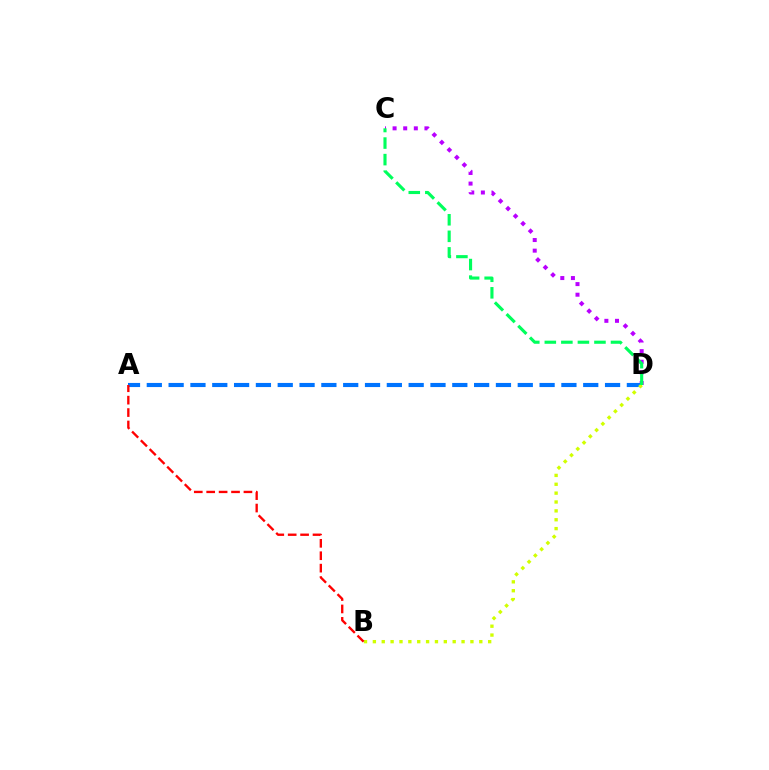{('C', 'D'): [{'color': '#b900ff', 'line_style': 'dotted', 'thickness': 2.88}, {'color': '#00ff5c', 'line_style': 'dashed', 'thickness': 2.25}], ('A', 'D'): [{'color': '#0074ff', 'line_style': 'dashed', 'thickness': 2.96}], ('B', 'D'): [{'color': '#d1ff00', 'line_style': 'dotted', 'thickness': 2.41}], ('A', 'B'): [{'color': '#ff0000', 'line_style': 'dashed', 'thickness': 1.69}]}